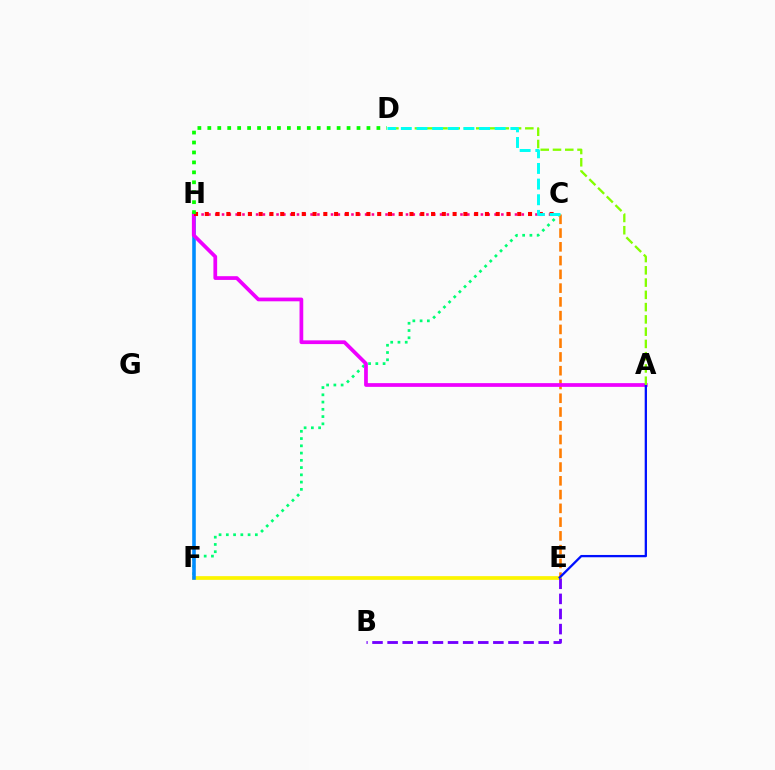{('C', 'H'): [{'color': '#ff0094', 'line_style': 'dotted', 'thickness': 1.85}, {'color': '#ff0000', 'line_style': 'dotted', 'thickness': 2.93}], ('C', 'F'): [{'color': '#00ff74', 'line_style': 'dotted', 'thickness': 1.97}], ('C', 'E'): [{'color': '#ff7c00', 'line_style': 'dashed', 'thickness': 1.87}], ('E', 'F'): [{'color': '#fcf500', 'line_style': 'solid', 'thickness': 2.68}], ('F', 'H'): [{'color': '#008cff', 'line_style': 'solid', 'thickness': 2.58}], ('A', 'H'): [{'color': '#ee00ff', 'line_style': 'solid', 'thickness': 2.69}], ('B', 'E'): [{'color': '#7200ff', 'line_style': 'dashed', 'thickness': 2.05}], ('A', 'E'): [{'color': '#0010ff', 'line_style': 'solid', 'thickness': 1.65}], ('A', 'D'): [{'color': '#84ff00', 'line_style': 'dashed', 'thickness': 1.67}], ('C', 'D'): [{'color': '#00fff6', 'line_style': 'dashed', 'thickness': 2.13}], ('D', 'H'): [{'color': '#08ff00', 'line_style': 'dotted', 'thickness': 2.7}]}